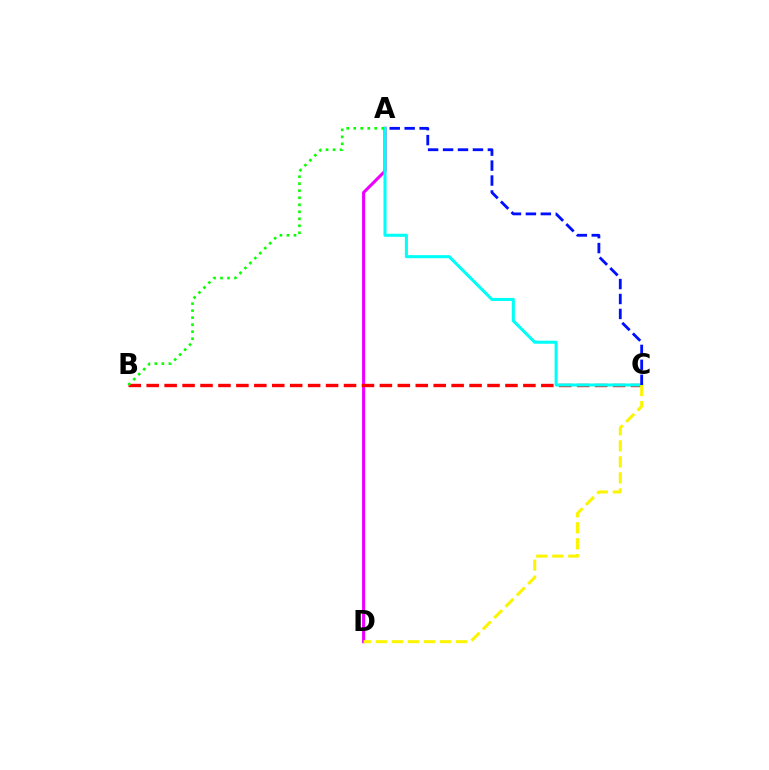{('A', 'D'): [{'color': '#ee00ff', 'line_style': 'solid', 'thickness': 2.23}], ('B', 'C'): [{'color': '#ff0000', 'line_style': 'dashed', 'thickness': 2.44}], ('A', 'C'): [{'color': '#00fff6', 'line_style': 'solid', 'thickness': 2.2}, {'color': '#0010ff', 'line_style': 'dashed', 'thickness': 2.03}], ('C', 'D'): [{'color': '#fcf500', 'line_style': 'dashed', 'thickness': 2.18}], ('A', 'B'): [{'color': '#08ff00', 'line_style': 'dotted', 'thickness': 1.9}]}